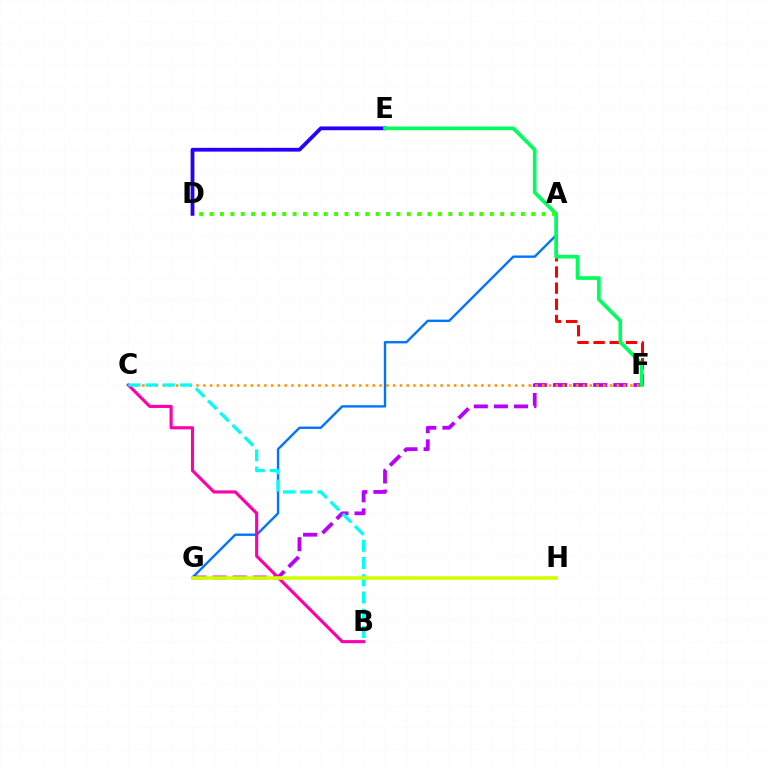{('A', 'G'): [{'color': '#0074ff', 'line_style': 'solid', 'thickness': 1.71}], ('A', 'F'): [{'color': '#ff0000', 'line_style': 'dashed', 'thickness': 2.19}], ('D', 'E'): [{'color': '#2500ff', 'line_style': 'solid', 'thickness': 2.72}], ('F', 'G'): [{'color': '#b900ff', 'line_style': 'dashed', 'thickness': 2.73}], ('C', 'F'): [{'color': '#ff9400', 'line_style': 'dotted', 'thickness': 1.84}], ('B', 'C'): [{'color': '#ff00ac', 'line_style': 'solid', 'thickness': 2.25}, {'color': '#00fff6', 'line_style': 'dashed', 'thickness': 2.34}], ('E', 'F'): [{'color': '#00ff5c', 'line_style': 'solid', 'thickness': 2.63}], ('G', 'H'): [{'color': '#d1ff00', 'line_style': 'solid', 'thickness': 2.59}], ('A', 'D'): [{'color': '#3dff00', 'line_style': 'dotted', 'thickness': 2.82}]}